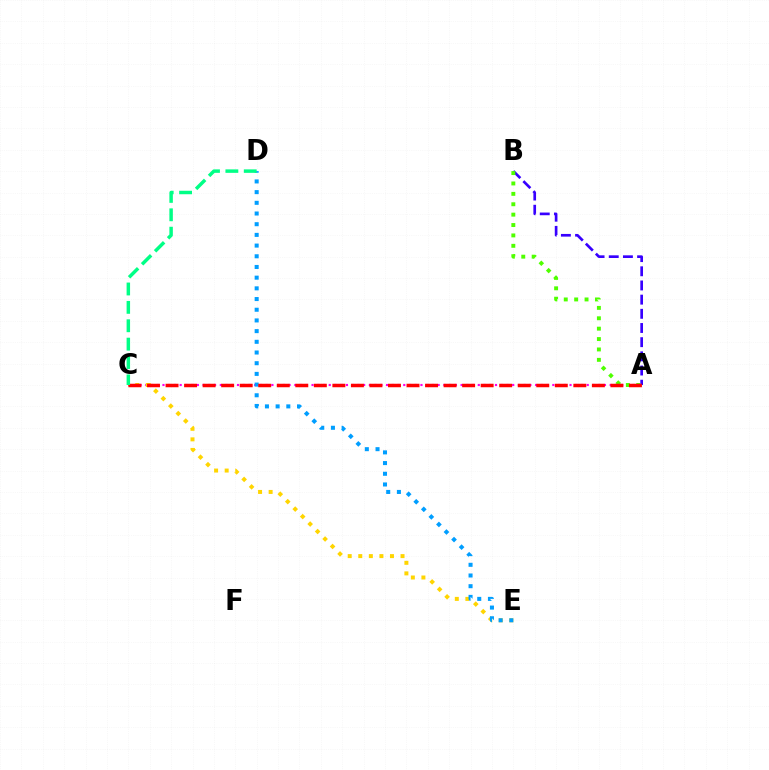{('A', 'C'): [{'color': '#ff00ed', 'line_style': 'dotted', 'thickness': 1.56}, {'color': '#ff0000', 'line_style': 'dashed', 'thickness': 2.52}], ('A', 'B'): [{'color': '#3700ff', 'line_style': 'dashed', 'thickness': 1.93}, {'color': '#4fff00', 'line_style': 'dotted', 'thickness': 2.82}], ('C', 'E'): [{'color': '#ffd500', 'line_style': 'dotted', 'thickness': 2.87}], ('D', 'E'): [{'color': '#009eff', 'line_style': 'dotted', 'thickness': 2.91}], ('C', 'D'): [{'color': '#00ff86', 'line_style': 'dashed', 'thickness': 2.5}]}